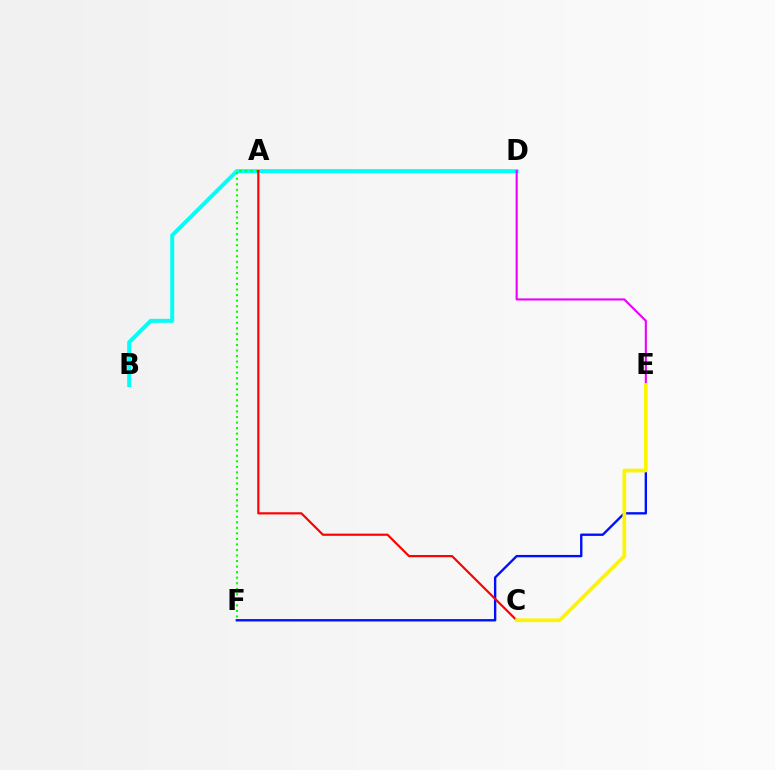{('B', 'D'): [{'color': '#00fff6', 'line_style': 'solid', 'thickness': 2.86}], ('D', 'E'): [{'color': '#ee00ff', 'line_style': 'solid', 'thickness': 1.52}], ('A', 'F'): [{'color': '#08ff00', 'line_style': 'dotted', 'thickness': 1.51}], ('E', 'F'): [{'color': '#0010ff', 'line_style': 'solid', 'thickness': 1.71}], ('A', 'C'): [{'color': '#ff0000', 'line_style': 'solid', 'thickness': 1.57}], ('C', 'E'): [{'color': '#fcf500', 'line_style': 'solid', 'thickness': 2.66}]}